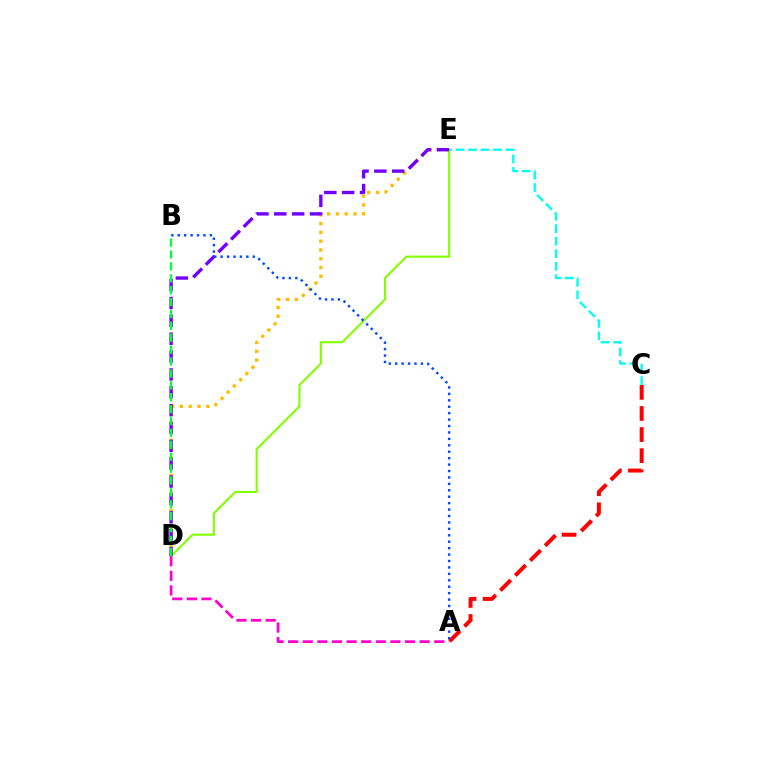{('C', 'E'): [{'color': '#00fff6', 'line_style': 'dashed', 'thickness': 1.7}], ('D', 'E'): [{'color': '#ffbd00', 'line_style': 'dotted', 'thickness': 2.38}, {'color': '#84ff00', 'line_style': 'solid', 'thickness': 1.52}, {'color': '#7200ff', 'line_style': 'dashed', 'thickness': 2.43}], ('A', 'C'): [{'color': '#ff0000', 'line_style': 'dashed', 'thickness': 2.87}], ('A', 'B'): [{'color': '#004bff', 'line_style': 'dotted', 'thickness': 1.75}], ('A', 'D'): [{'color': '#ff00cf', 'line_style': 'dashed', 'thickness': 1.99}], ('B', 'D'): [{'color': '#00ff39', 'line_style': 'dashed', 'thickness': 1.62}]}